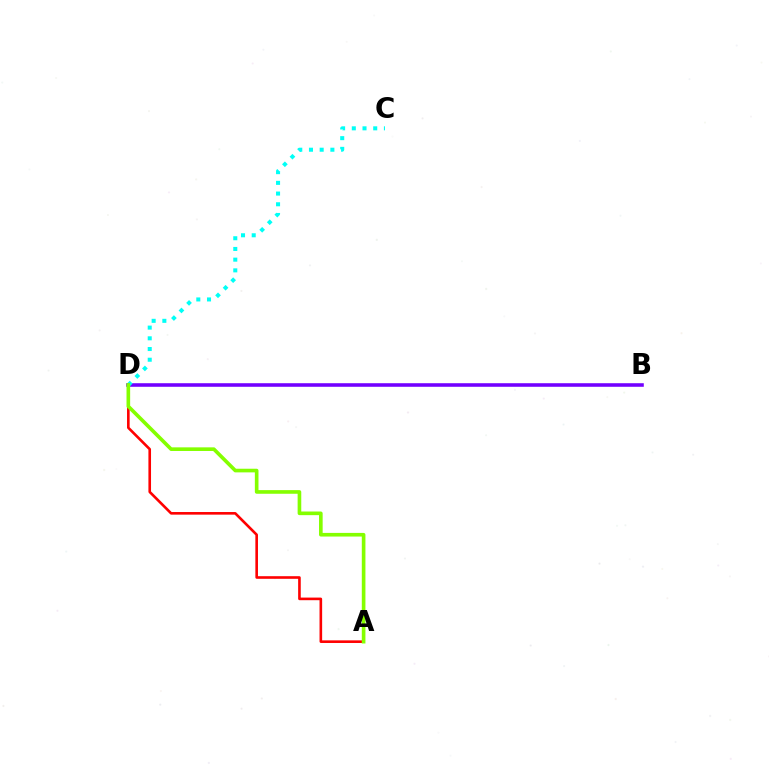{('B', 'D'): [{'color': '#7200ff', 'line_style': 'solid', 'thickness': 2.57}], ('C', 'D'): [{'color': '#00fff6', 'line_style': 'dotted', 'thickness': 2.91}], ('A', 'D'): [{'color': '#ff0000', 'line_style': 'solid', 'thickness': 1.88}, {'color': '#84ff00', 'line_style': 'solid', 'thickness': 2.62}]}